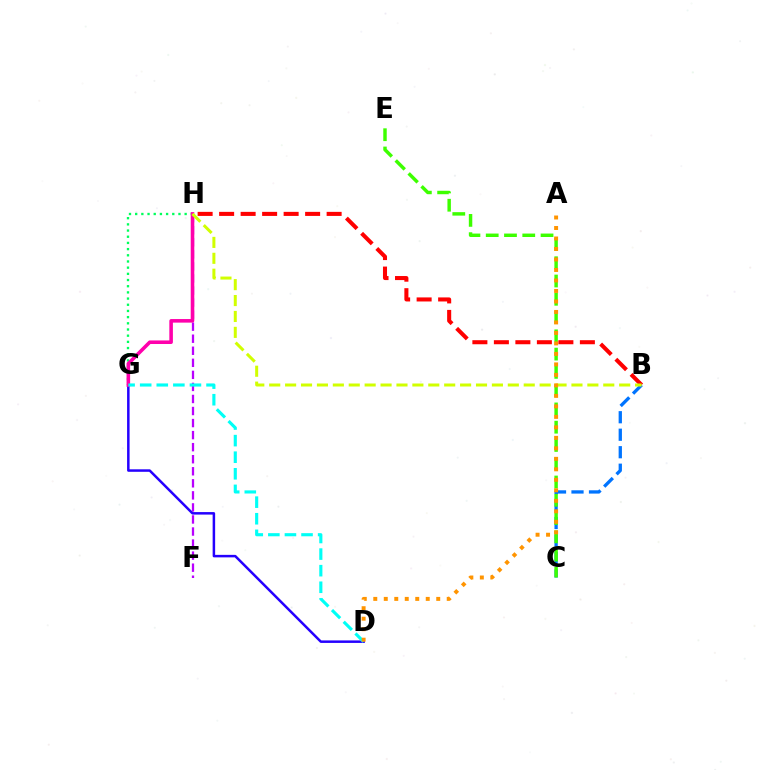{('F', 'H'): [{'color': '#b900ff', 'line_style': 'dashed', 'thickness': 1.64}], ('B', 'H'): [{'color': '#ff0000', 'line_style': 'dashed', 'thickness': 2.92}, {'color': '#d1ff00', 'line_style': 'dashed', 'thickness': 2.16}], ('G', 'H'): [{'color': '#00ff5c', 'line_style': 'dotted', 'thickness': 1.68}, {'color': '#ff00ac', 'line_style': 'solid', 'thickness': 2.57}], ('D', 'G'): [{'color': '#2500ff', 'line_style': 'solid', 'thickness': 1.8}, {'color': '#00fff6', 'line_style': 'dashed', 'thickness': 2.25}], ('B', 'C'): [{'color': '#0074ff', 'line_style': 'dashed', 'thickness': 2.38}], ('C', 'E'): [{'color': '#3dff00', 'line_style': 'dashed', 'thickness': 2.48}], ('A', 'D'): [{'color': '#ff9400', 'line_style': 'dotted', 'thickness': 2.85}]}